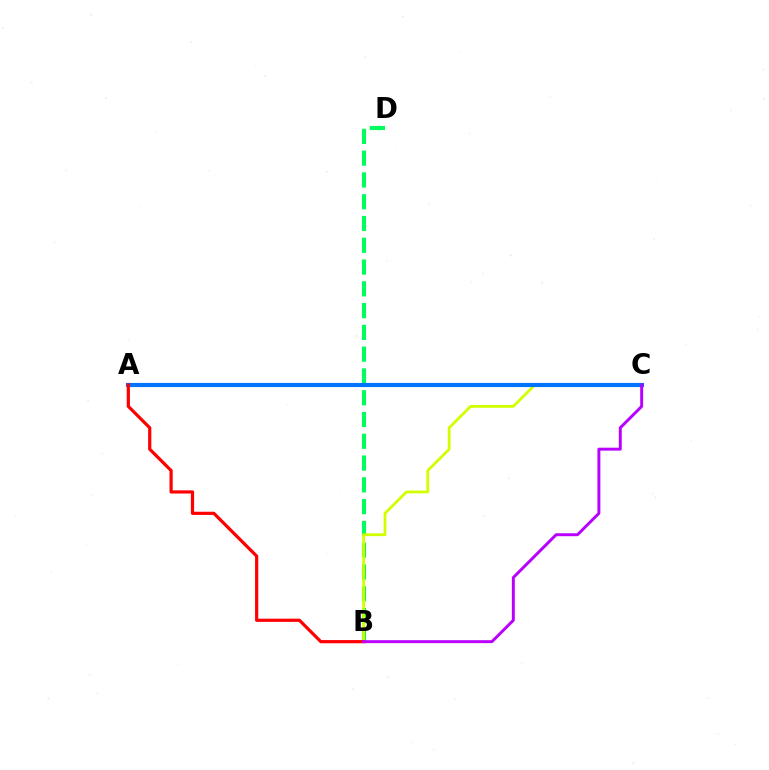{('B', 'D'): [{'color': '#00ff5c', 'line_style': 'dashed', 'thickness': 2.96}], ('B', 'C'): [{'color': '#d1ff00', 'line_style': 'solid', 'thickness': 2.01}, {'color': '#b900ff', 'line_style': 'solid', 'thickness': 2.12}], ('A', 'C'): [{'color': '#0074ff', 'line_style': 'solid', 'thickness': 2.99}], ('A', 'B'): [{'color': '#ff0000', 'line_style': 'solid', 'thickness': 2.3}]}